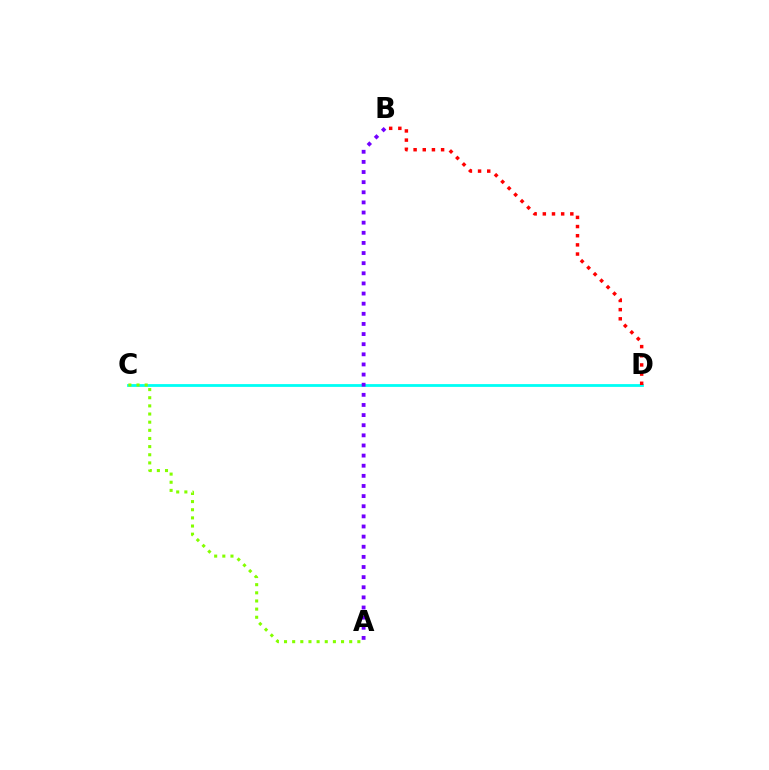{('C', 'D'): [{'color': '#00fff6', 'line_style': 'solid', 'thickness': 2.01}], ('B', 'D'): [{'color': '#ff0000', 'line_style': 'dotted', 'thickness': 2.49}], ('A', 'B'): [{'color': '#7200ff', 'line_style': 'dotted', 'thickness': 2.75}], ('A', 'C'): [{'color': '#84ff00', 'line_style': 'dotted', 'thickness': 2.21}]}